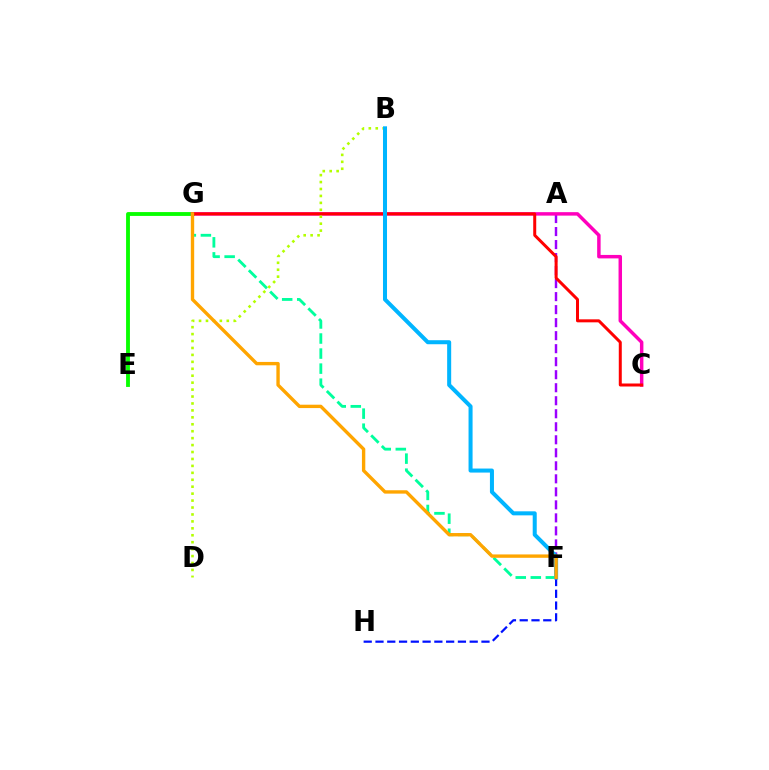{('E', 'G'): [{'color': '#08ff00', 'line_style': 'solid', 'thickness': 2.77}], ('A', 'F'): [{'color': '#9b00ff', 'line_style': 'dashed', 'thickness': 1.77}], ('C', 'G'): [{'color': '#ff00bd', 'line_style': 'solid', 'thickness': 2.5}, {'color': '#ff0000', 'line_style': 'solid', 'thickness': 2.16}], ('F', 'H'): [{'color': '#0010ff', 'line_style': 'dashed', 'thickness': 1.6}], ('F', 'G'): [{'color': '#00ff9d', 'line_style': 'dashed', 'thickness': 2.04}, {'color': '#ffa500', 'line_style': 'solid', 'thickness': 2.43}], ('B', 'D'): [{'color': '#b3ff00', 'line_style': 'dotted', 'thickness': 1.88}], ('B', 'F'): [{'color': '#00b5ff', 'line_style': 'solid', 'thickness': 2.9}]}